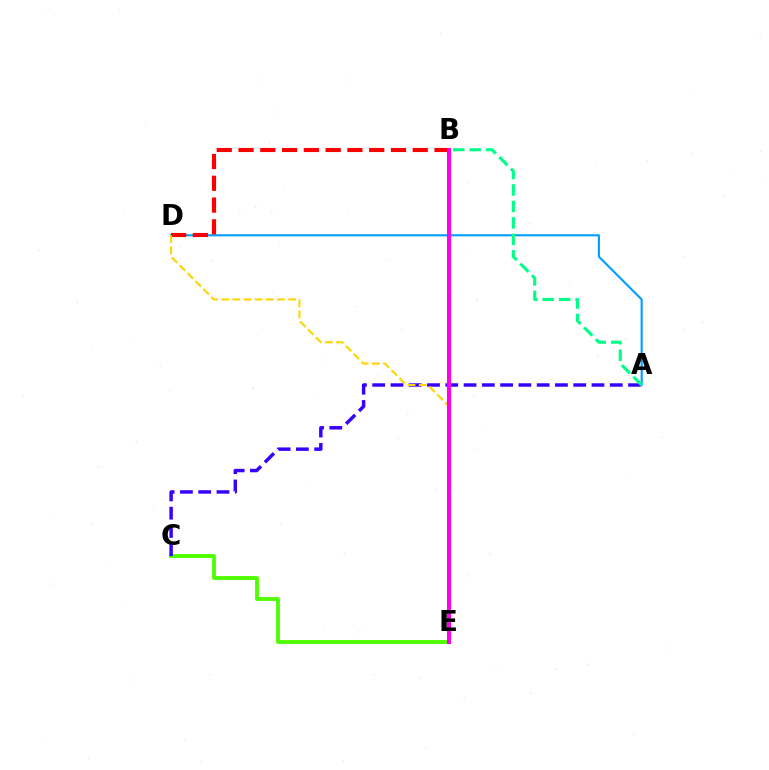{('A', 'D'): [{'color': '#009eff', 'line_style': 'solid', 'thickness': 1.52}], ('C', 'E'): [{'color': '#4fff00', 'line_style': 'solid', 'thickness': 2.77}], ('B', 'D'): [{'color': '#ff0000', 'line_style': 'dashed', 'thickness': 2.96}], ('A', 'C'): [{'color': '#3700ff', 'line_style': 'dashed', 'thickness': 2.48}], ('A', 'B'): [{'color': '#00ff86', 'line_style': 'dashed', 'thickness': 2.24}], ('D', 'E'): [{'color': '#ffd500', 'line_style': 'dashed', 'thickness': 1.52}], ('B', 'E'): [{'color': '#ff00ed', 'line_style': 'solid', 'thickness': 2.93}]}